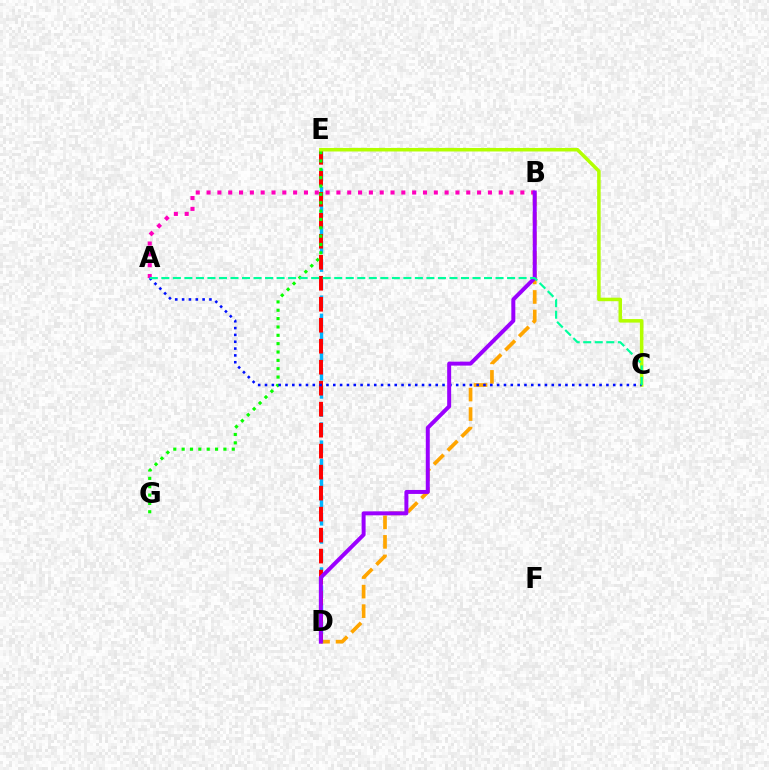{('B', 'D'): [{'color': '#ffa500', 'line_style': 'dashed', 'thickness': 2.65}, {'color': '#9b00ff', 'line_style': 'solid', 'thickness': 2.86}], ('A', 'B'): [{'color': '#ff00bd', 'line_style': 'dotted', 'thickness': 2.94}], ('D', 'E'): [{'color': '#00b5ff', 'line_style': 'dashed', 'thickness': 2.46}, {'color': '#ff0000', 'line_style': 'dashed', 'thickness': 2.85}], ('E', 'G'): [{'color': '#08ff00', 'line_style': 'dotted', 'thickness': 2.27}], ('C', 'E'): [{'color': '#b3ff00', 'line_style': 'solid', 'thickness': 2.53}], ('A', 'C'): [{'color': '#0010ff', 'line_style': 'dotted', 'thickness': 1.86}, {'color': '#00ff9d', 'line_style': 'dashed', 'thickness': 1.57}]}